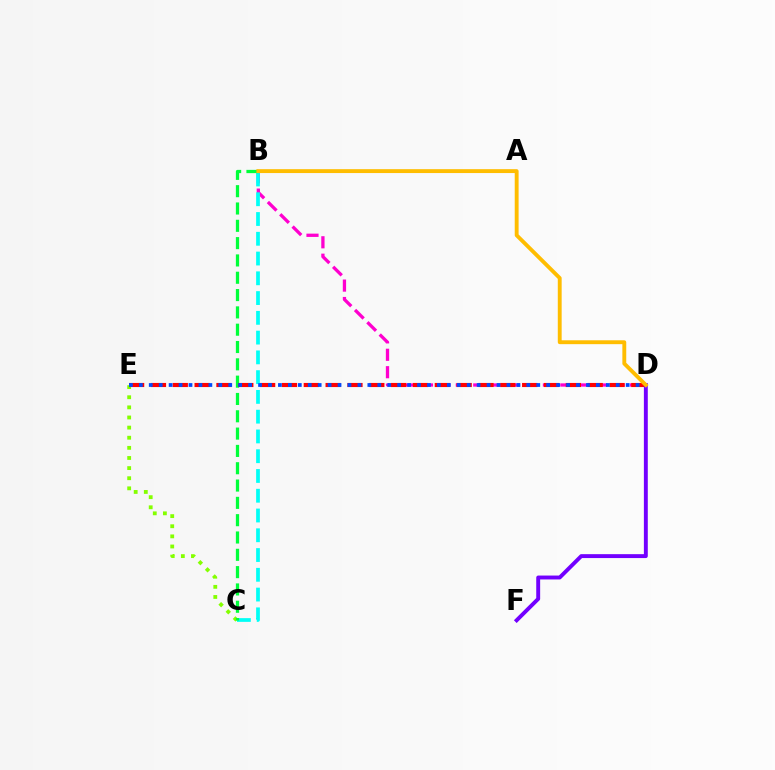{('B', 'D'): [{'color': '#ff00cf', 'line_style': 'dashed', 'thickness': 2.37}, {'color': '#ffbd00', 'line_style': 'solid', 'thickness': 2.79}], ('B', 'C'): [{'color': '#00fff6', 'line_style': 'dashed', 'thickness': 2.69}, {'color': '#00ff39', 'line_style': 'dashed', 'thickness': 2.35}], ('C', 'E'): [{'color': '#84ff00', 'line_style': 'dotted', 'thickness': 2.75}], ('D', 'E'): [{'color': '#ff0000', 'line_style': 'dashed', 'thickness': 2.97}, {'color': '#004bff', 'line_style': 'dotted', 'thickness': 2.7}], ('D', 'F'): [{'color': '#7200ff', 'line_style': 'solid', 'thickness': 2.81}]}